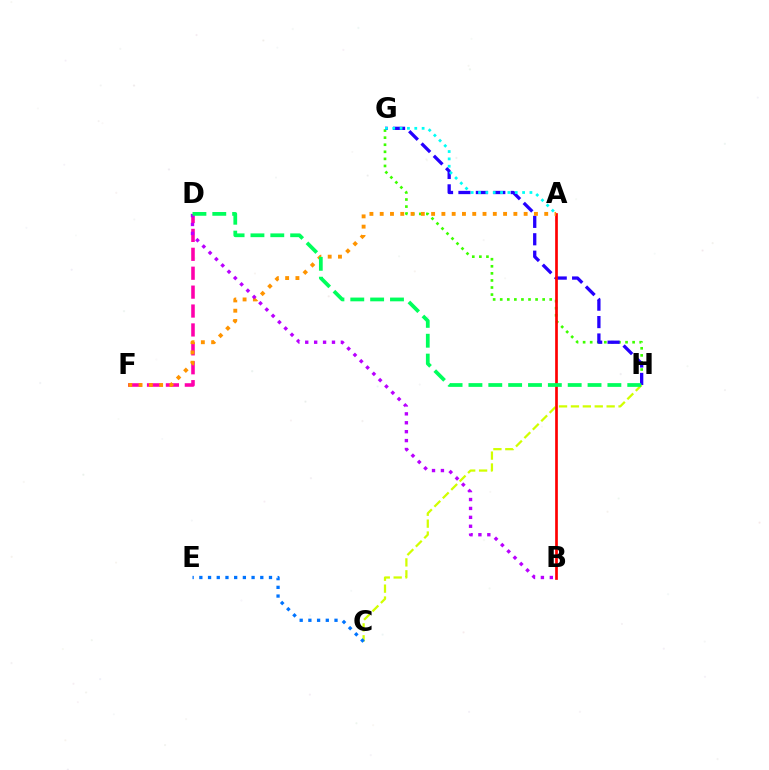{('G', 'H'): [{'color': '#3dff00', 'line_style': 'dotted', 'thickness': 1.92}, {'color': '#2500ff', 'line_style': 'dashed', 'thickness': 2.37}], ('D', 'F'): [{'color': '#ff00ac', 'line_style': 'dashed', 'thickness': 2.57}], ('C', 'H'): [{'color': '#d1ff00', 'line_style': 'dashed', 'thickness': 1.62}], ('A', 'B'): [{'color': '#ff0000', 'line_style': 'solid', 'thickness': 1.94}], ('A', 'G'): [{'color': '#00fff6', 'line_style': 'dotted', 'thickness': 2.0}], ('A', 'F'): [{'color': '#ff9400', 'line_style': 'dotted', 'thickness': 2.79}], ('B', 'D'): [{'color': '#b900ff', 'line_style': 'dotted', 'thickness': 2.42}], ('C', 'E'): [{'color': '#0074ff', 'line_style': 'dotted', 'thickness': 2.37}], ('D', 'H'): [{'color': '#00ff5c', 'line_style': 'dashed', 'thickness': 2.7}]}